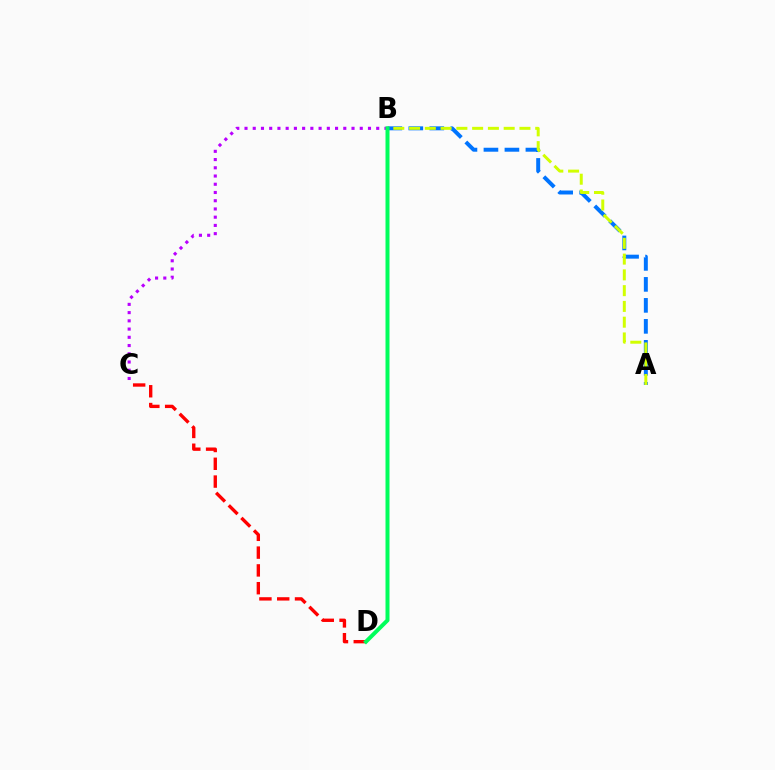{('B', 'C'): [{'color': '#b900ff', 'line_style': 'dotted', 'thickness': 2.24}], ('A', 'B'): [{'color': '#0074ff', 'line_style': 'dashed', 'thickness': 2.85}, {'color': '#d1ff00', 'line_style': 'dashed', 'thickness': 2.14}], ('C', 'D'): [{'color': '#ff0000', 'line_style': 'dashed', 'thickness': 2.42}], ('B', 'D'): [{'color': '#00ff5c', 'line_style': 'solid', 'thickness': 2.88}]}